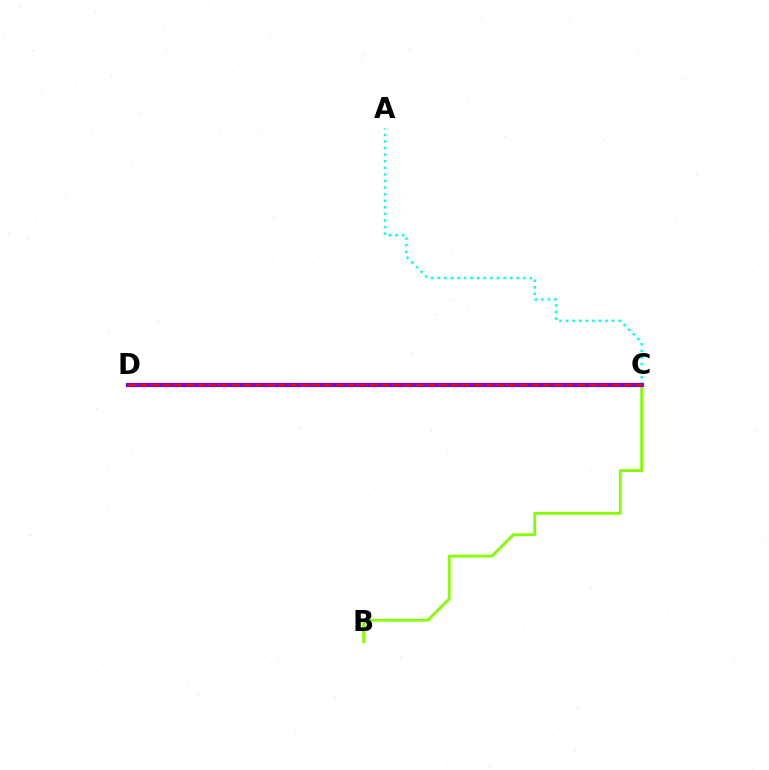{('A', 'C'): [{'color': '#00fff6', 'line_style': 'dotted', 'thickness': 1.79}], ('B', 'C'): [{'color': '#84ff00', 'line_style': 'solid', 'thickness': 2.04}], ('C', 'D'): [{'color': '#7200ff', 'line_style': 'solid', 'thickness': 2.99}, {'color': '#ff0000', 'line_style': 'dashed', 'thickness': 1.56}]}